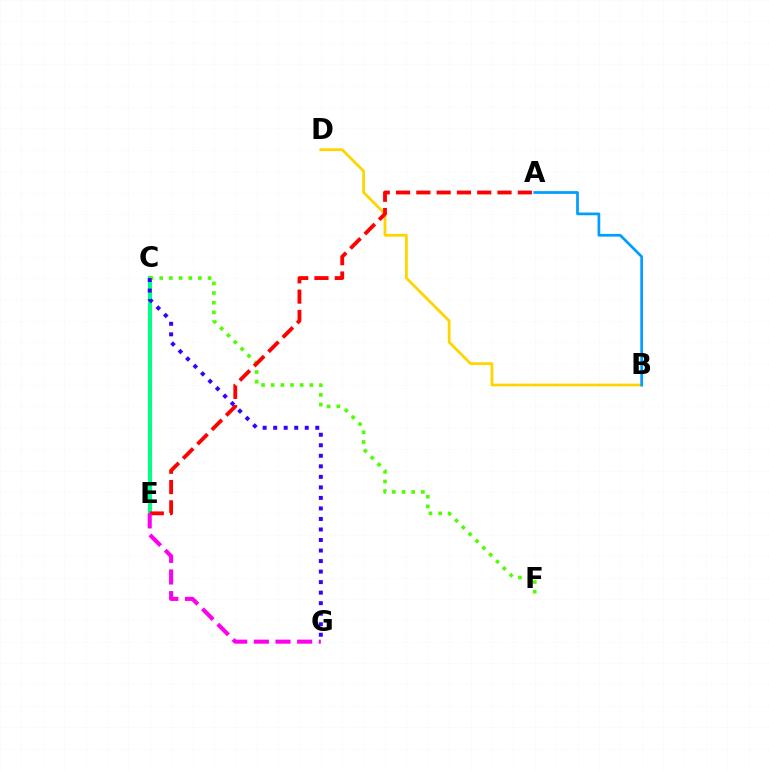{('C', 'E'): [{'color': '#00ff86', 'line_style': 'solid', 'thickness': 2.92}], ('C', 'F'): [{'color': '#4fff00', 'line_style': 'dotted', 'thickness': 2.63}], ('B', 'D'): [{'color': '#ffd500', 'line_style': 'solid', 'thickness': 2.01}], ('A', 'E'): [{'color': '#ff0000', 'line_style': 'dashed', 'thickness': 2.76}], ('E', 'G'): [{'color': '#ff00ed', 'line_style': 'dashed', 'thickness': 2.94}], ('C', 'G'): [{'color': '#3700ff', 'line_style': 'dotted', 'thickness': 2.86}], ('A', 'B'): [{'color': '#009eff', 'line_style': 'solid', 'thickness': 1.97}]}